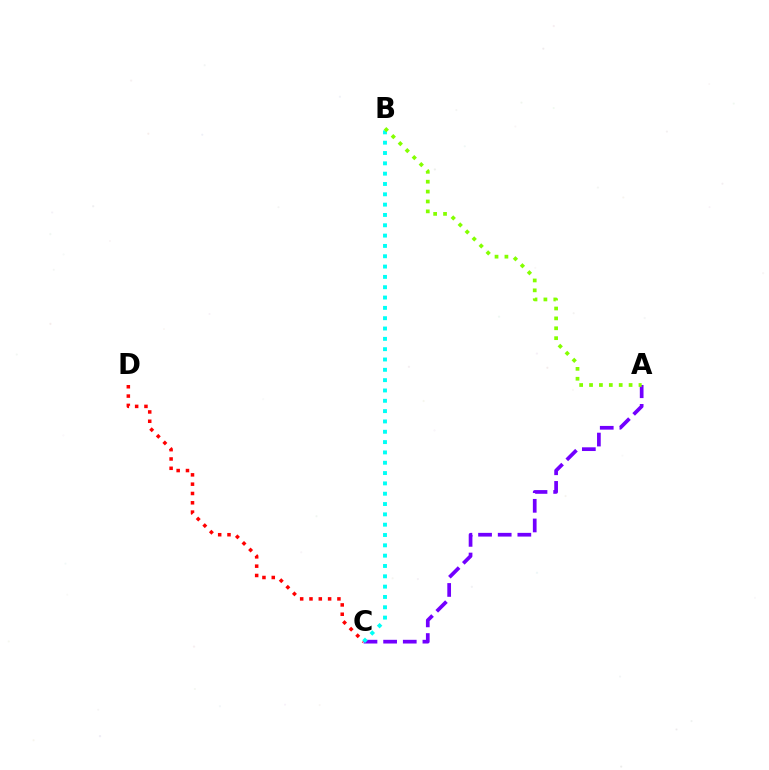{('C', 'D'): [{'color': '#ff0000', 'line_style': 'dotted', 'thickness': 2.53}], ('A', 'C'): [{'color': '#7200ff', 'line_style': 'dashed', 'thickness': 2.67}], ('B', 'C'): [{'color': '#00fff6', 'line_style': 'dotted', 'thickness': 2.81}], ('A', 'B'): [{'color': '#84ff00', 'line_style': 'dotted', 'thickness': 2.69}]}